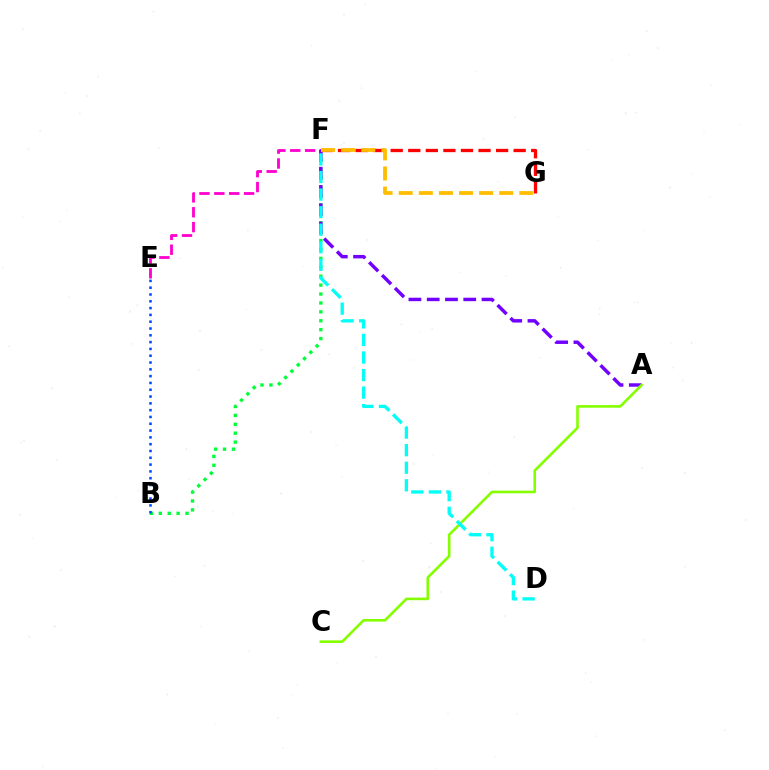{('B', 'F'): [{'color': '#00ff39', 'line_style': 'dotted', 'thickness': 2.42}], ('B', 'E'): [{'color': '#004bff', 'line_style': 'dotted', 'thickness': 1.85}], ('F', 'G'): [{'color': '#ff0000', 'line_style': 'dashed', 'thickness': 2.39}, {'color': '#ffbd00', 'line_style': 'dashed', 'thickness': 2.73}], ('E', 'F'): [{'color': '#ff00cf', 'line_style': 'dashed', 'thickness': 2.02}], ('A', 'F'): [{'color': '#7200ff', 'line_style': 'dashed', 'thickness': 2.48}], ('A', 'C'): [{'color': '#84ff00', 'line_style': 'solid', 'thickness': 1.89}], ('D', 'F'): [{'color': '#00fff6', 'line_style': 'dashed', 'thickness': 2.39}]}